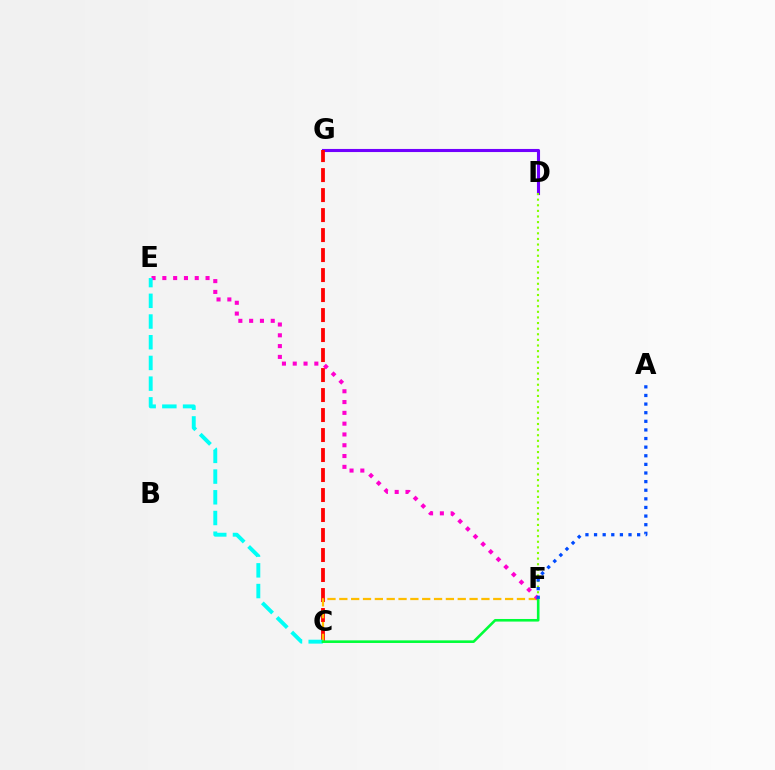{('D', 'G'): [{'color': '#7200ff', 'line_style': 'solid', 'thickness': 2.23}], ('C', 'G'): [{'color': '#ff0000', 'line_style': 'dashed', 'thickness': 2.72}], ('D', 'F'): [{'color': '#84ff00', 'line_style': 'dotted', 'thickness': 1.52}], ('C', 'F'): [{'color': '#ffbd00', 'line_style': 'dashed', 'thickness': 1.61}, {'color': '#00ff39', 'line_style': 'solid', 'thickness': 1.87}], ('E', 'F'): [{'color': '#ff00cf', 'line_style': 'dotted', 'thickness': 2.93}], ('C', 'E'): [{'color': '#00fff6', 'line_style': 'dashed', 'thickness': 2.81}], ('A', 'F'): [{'color': '#004bff', 'line_style': 'dotted', 'thickness': 2.34}]}